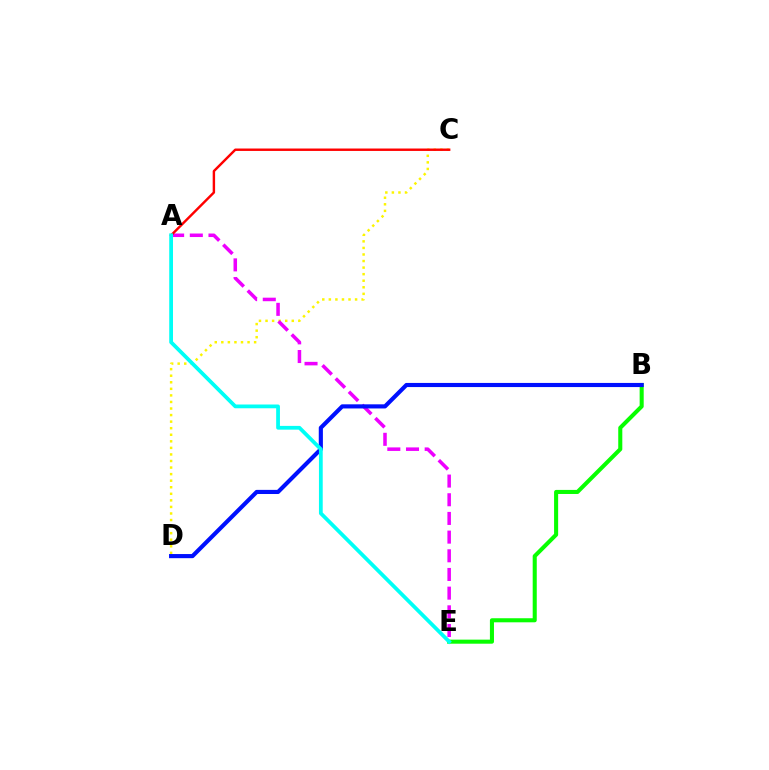{('B', 'E'): [{'color': '#08ff00', 'line_style': 'solid', 'thickness': 2.93}], ('C', 'D'): [{'color': '#fcf500', 'line_style': 'dotted', 'thickness': 1.78}], ('A', 'E'): [{'color': '#ee00ff', 'line_style': 'dashed', 'thickness': 2.54}, {'color': '#00fff6', 'line_style': 'solid', 'thickness': 2.71}], ('A', 'C'): [{'color': '#ff0000', 'line_style': 'solid', 'thickness': 1.75}], ('B', 'D'): [{'color': '#0010ff', 'line_style': 'solid', 'thickness': 2.98}]}